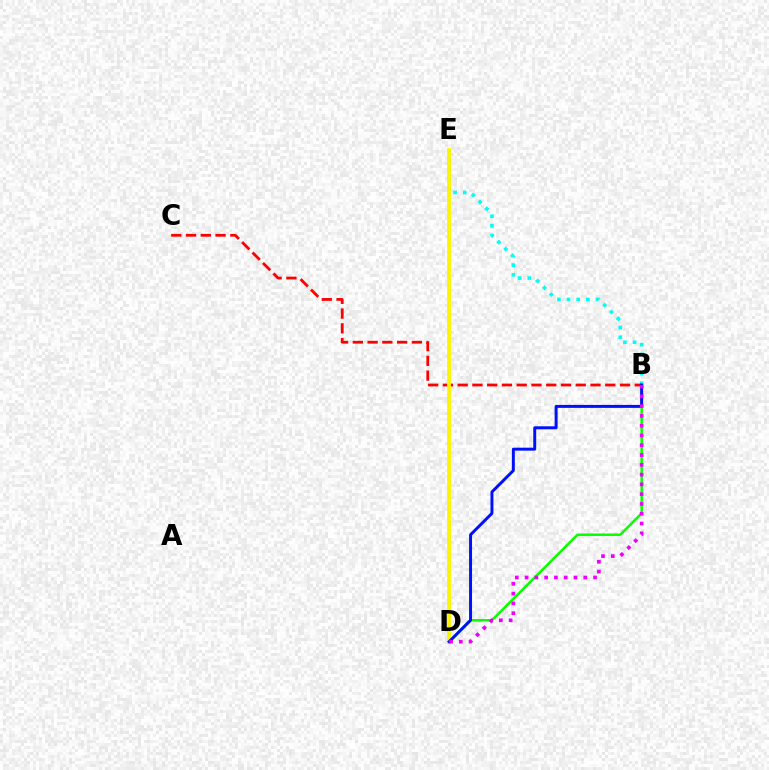{('B', 'D'): [{'color': '#08ff00', 'line_style': 'solid', 'thickness': 1.81}, {'color': '#0010ff', 'line_style': 'solid', 'thickness': 2.14}, {'color': '#ee00ff', 'line_style': 'dotted', 'thickness': 2.66}], ('B', 'E'): [{'color': '#00fff6', 'line_style': 'dotted', 'thickness': 2.61}], ('B', 'C'): [{'color': '#ff0000', 'line_style': 'dashed', 'thickness': 2.01}], ('D', 'E'): [{'color': '#fcf500', 'line_style': 'solid', 'thickness': 2.75}]}